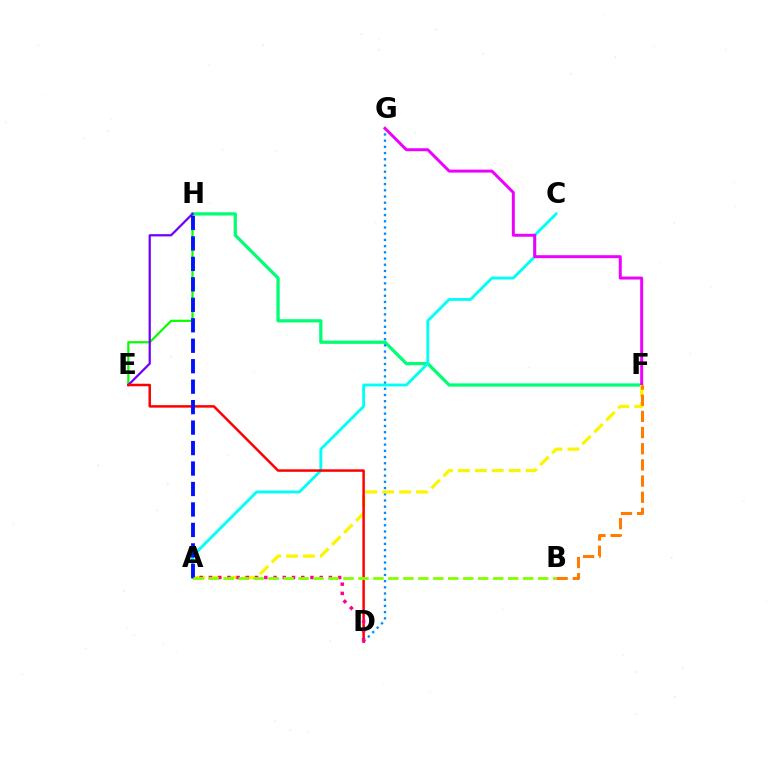{('E', 'H'): [{'color': '#08ff00', 'line_style': 'solid', 'thickness': 1.6}, {'color': '#7200ff', 'line_style': 'solid', 'thickness': 1.62}], ('F', 'H'): [{'color': '#00ff74', 'line_style': 'solid', 'thickness': 2.35}], ('D', 'G'): [{'color': '#008cff', 'line_style': 'dotted', 'thickness': 1.69}], ('A', 'C'): [{'color': '#00fff6', 'line_style': 'solid', 'thickness': 2.05}], ('F', 'G'): [{'color': '#ee00ff', 'line_style': 'solid', 'thickness': 2.13}], ('A', 'F'): [{'color': '#fcf500', 'line_style': 'dashed', 'thickness': 2.3}], ('D', 'E'): [{'color': '#ff0000', 'line_style': 'solid', 'thickness': 1.8}], ('A', 'D'): [{'color': '#ff0094', 'line_style': 'dotted', 'thickness': 2.51}], ('A', 'H'): [{'color': '#0010ff', 'line_style': 'dashed', 'thickness': 2.78}], ('A', 'B'): [{'color': '#84ff00', 'line_style': 'dashed', 'thickness': 2.03}], ('B', 'F'): [{'color': '#ff7c00', 'line_style': 'dashed', 'thickness': 2.2}]}